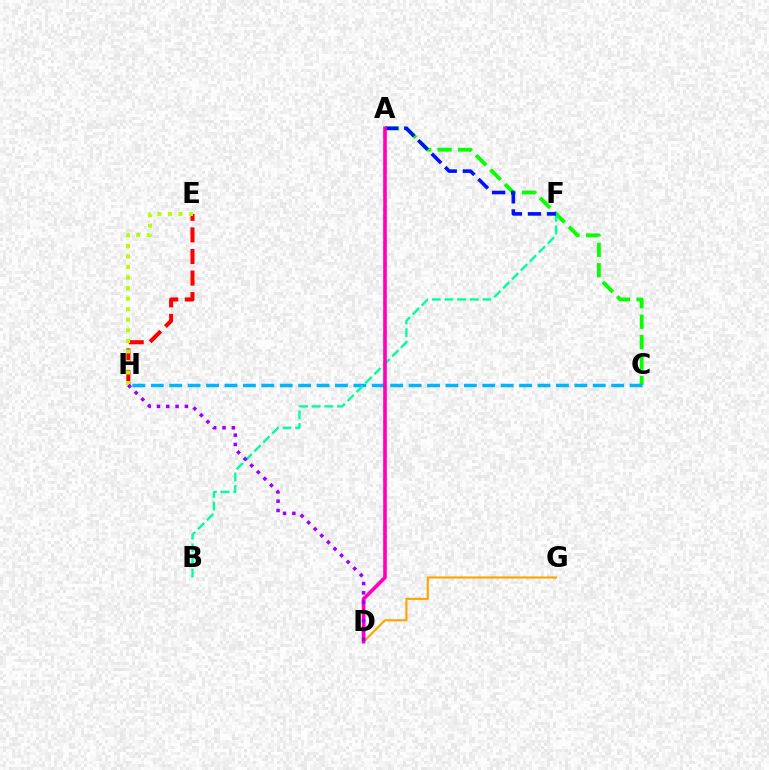{('D', 'G'): [{'color': '#ffa500', 'line_style': 'solid', 'thickness': 1.55}], ('A', 'C'): [{'color': '#08ff00', 'line_style': 'dashed', 'thickness': 2.78}], ('C', 'H'): [{'color': '#00b5ff', 'line_style': 'dashed', 'thickness': 2.5}], ('E', 'H'): [{'color': '#ff0000', 'line_style': 'dashed', 'thickness': 2.93}, {'color': '#b3ff00', 'line_style': 'dotted', 'thickness': 2.87}], ('B', 'F'): [{'color': '#00ff9d', 'line_style': 'dashed', 'thickness': 1.72}], ('A', 'F'): [{'color': '#0010ff', 'line_style': 'dashed', 'thickness': 2.59}], ('A', 'D'): [{'color': '#ff00bd', 'line_style': 'solid', 'thickness': 2.62}], ('D', 'H'): [{'color': '#9b00ff', 'line_style': 'dotted', 'thickness': 2.53}]}